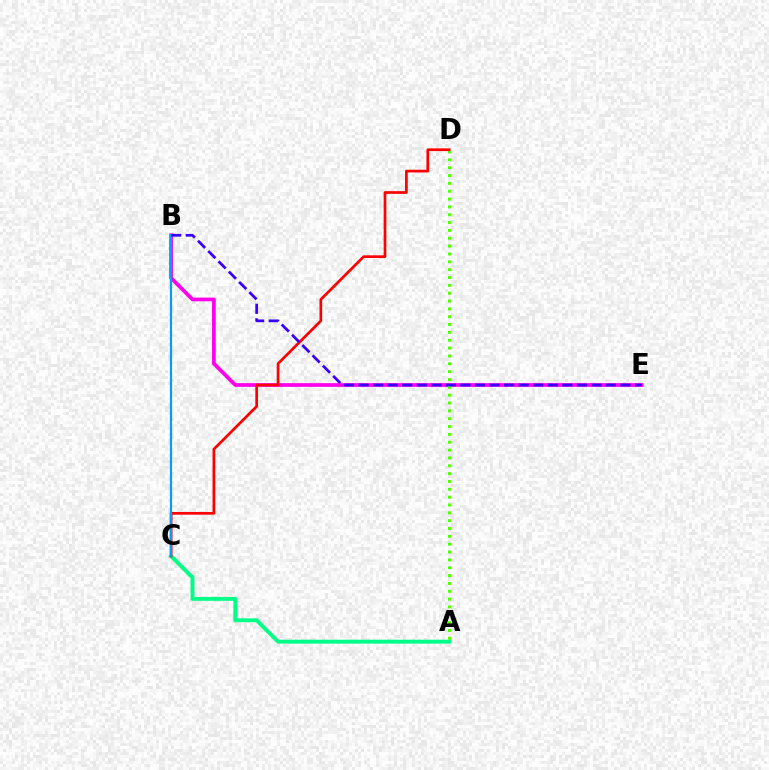{('B', 'C'): [{'color': '#ffd500', 'line_style': 'solid', 'thickness': 1.64}, {'color': '#009eff', 'line_style': 'solid', 'thickness': 1.56}], ('A', 'C'): [{'color': '#00ff86', 'line_style': 'solid', 'thickness': 2.82}], ('B', 'E'): [{'color': '#ff00ed', 'line_style': 'solid', 'thickness': 2.67}, {'color': '#3700ff', 'line_style': 'dashed', 'thickness': 1.98}], ('A', 'D'): [{'color': '#4fff00', 'line_style': 'dotted', 'thickness': 2.13}], ('C', 'D'): [{'color': '#ff0000', 'line_style': 'solid', 'thickness': 1.94}]}